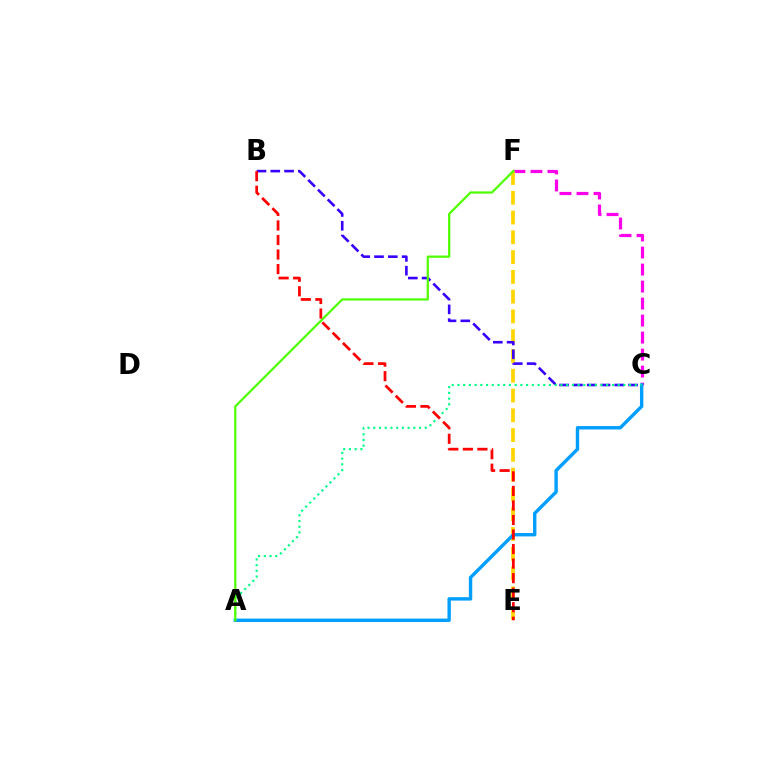{('C', 'F'): [{'color': '#ff00ed', 'line_style': 'dashed', 'thickness': 2.31}], ('E', 'F'): [{'color': '#ffd500', 'line_style': 'dashed', 'thickness': 2.69}], ('B', 'C'): [{'color': '#3700ff', 'line_style': 'dashed', 'thickness': 1.87}], ('A', 'C'): [{'color': '#009eff', 'line_style': 'solid', 'thickness': 2.44}, {'color': '#00ff86', 'line_style': 'dotted', 'thickness': 1.55}], ('A', 'F'): [{'color': '#4fff00', 'line_style': 'solid', 'thickness': 1.61}], ('B', 'E'): [{'color': '#ff0000', 'line_style': 'dashed', 'thickness': 1.97}]}